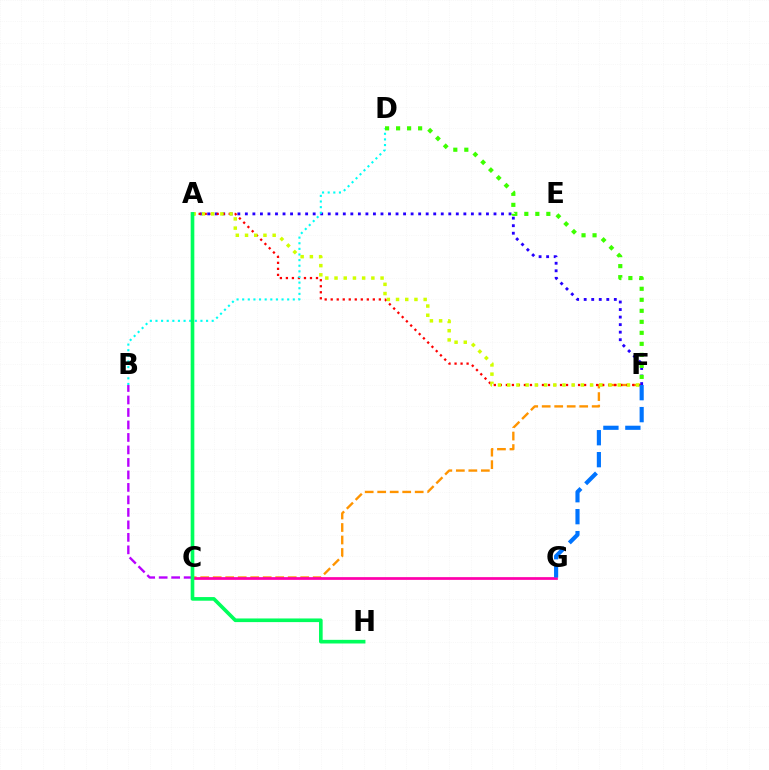{('C', 'F'): [{'color': '#ff9400', 'line_style': 'dashed', 'thickness': 1.7}], ('B', 'C'): [{'color': '#b900ff', 'line_style': 'dashed', 'thickness': 1.7}], ('C', 'G'): [{'color': '#ff00ac', 'line_style': 'solid', 'thickness': 1.96}], ('A', 'F'): [{'color': '#2500ff', 'line_style': 'dotted', 'thickness': 2.05}, {'color': '#ff0000', 'line_style': 'dotted', 'thickness': 1.63}, {'color': '#d1ff00', 'line_style': 'dotted', 'thickness': 2.5}], ('B', 'D'): [{'color': '#00fff6', 'line_style': 'dotted', 'thickness': 1.53}], ('A', 'H'): [{'color': '#00ff5c', 'line_style': 'solid', 'thickness': 2.62}], ('F', 'G'): [{'color': '#0074ff', 'line_style': 'dashed', 'thickness': 2.98}], ('D', 'F'): [{'color': '#3dff00', 'line_style': 'dotted', 'thickness': 2.99}]}